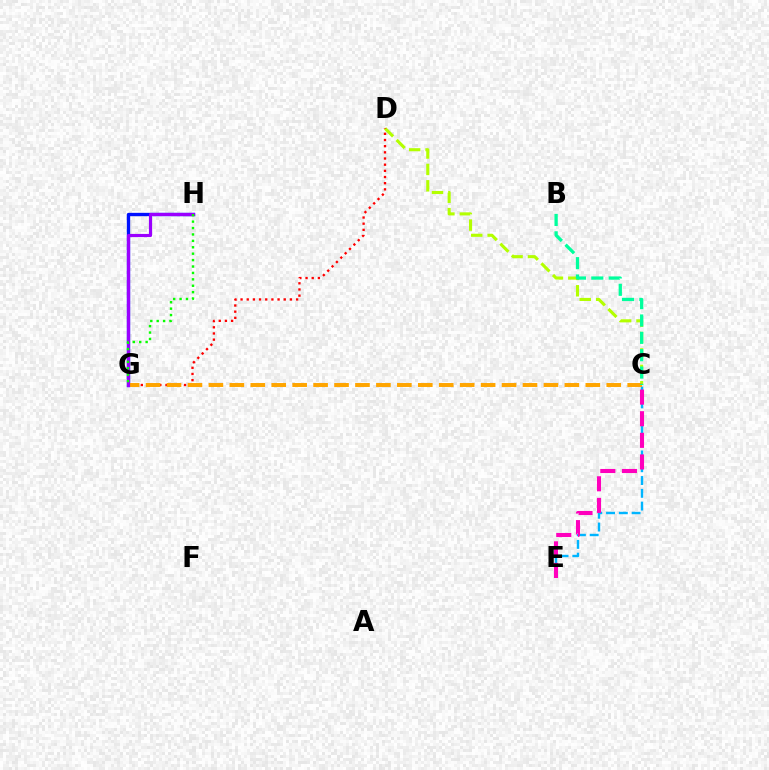{('G', 'H'): [{'color': '#0010ff', 'line_style': 'solid', 'thickness': 2.4}, {'color': '#9b00ff', 'line_style': 'solid', 'thickness': 2.27}, {'color': '#08ff00', 'line_style': 'dotted', 'thickness': 1.74}], ('C', 'E'): [{'color': '#00b5ff', 'line_style': 'dashed', 'thickness': 1.74}, {'color': '#ff00bd', 'line_style': 'dashed', 'thickness': 2.94}], ('C', 'D'): [{'color': '#b3ff00', 'line_style': 'dashed', 'thickness': 2.23}], ('D', 'G'): [{'color': '#ff0000', 'line_style': 'dotted', 'thickness': 1.68}], ('C', 'G'): [{'color': '#ffa500', 'line_style': 'dashed', 'thickness': 2.84}], ('B', 'C'): [{'color': '#00ff9d', 'line_style': 'dashed', 'thickness': 2.36}]}